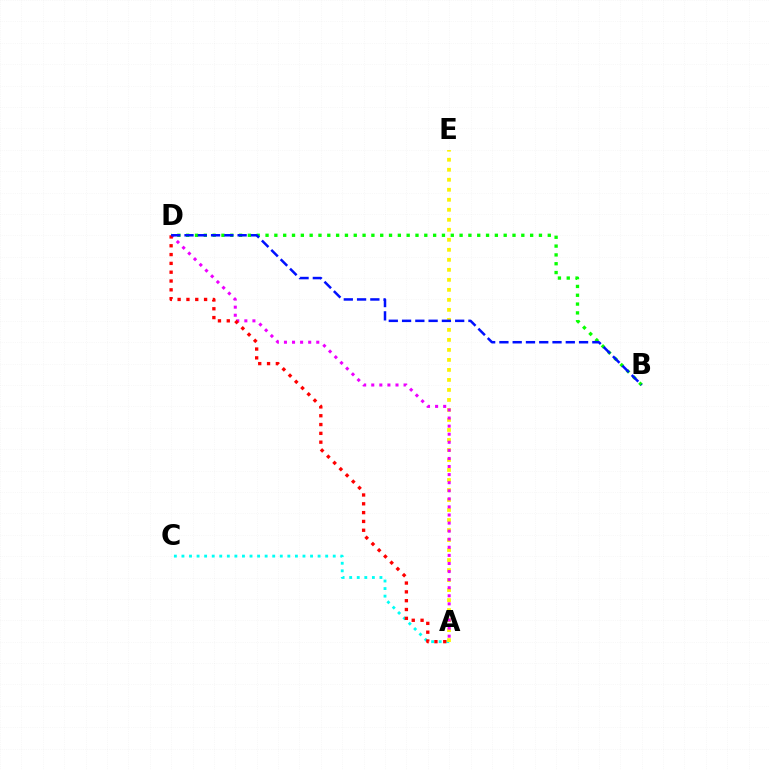{('B', 'D'): [{'color': '#08ff00', 'line_style': 'dotted', 'thickness': 2.4}, {'color': '#0010ff', 'line_style': 'dashed', 'thickness': 1.8}], ('A', 'C'): [{'color': '#00fff6', 'line_style': 'dotted', 'thickness': 2.06}], ('A', 'E'): [{'color': '#fcf500', 'line_style': 'dotted', 'thickness': 2.72}], ('A', 'D'): [{'color': '#ee00ff', 'line_style': 'dotted', 'thickness': 2.19}, {'color': '#ff0000', 'line_style': 'dotted', 'thickness': 2.4}]}